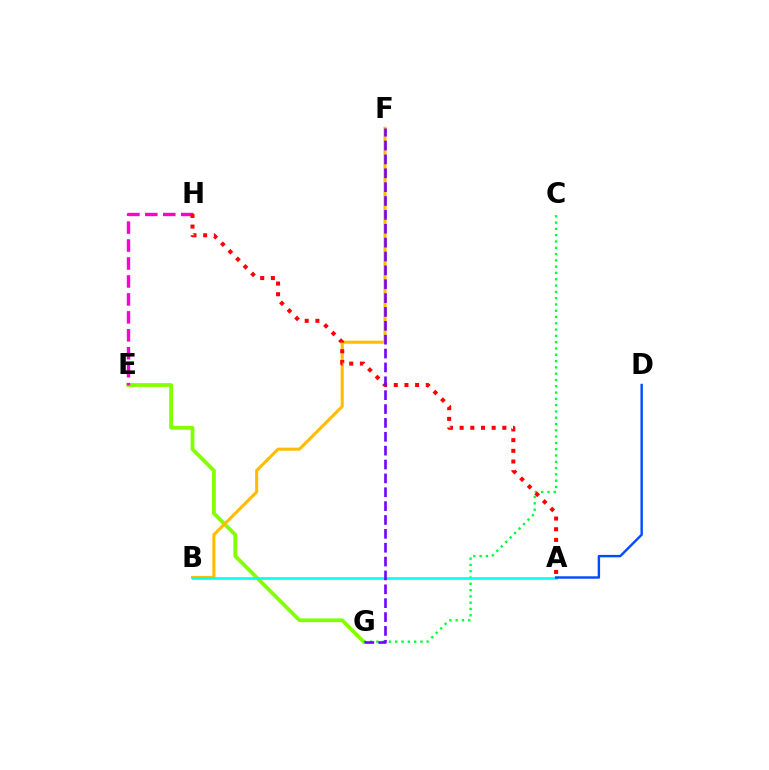{('E', 'G'): [{'color': '#84ff00', 'line_style': 'solid', 'thickness': 2.73}], ('C', 'G'): [{'color': '#00ff39', 'line_style': 'dotted', 'thickness': 1.71}], ('B', 'F'): [{'color': '#ffbd00', 'line_style': 'solid', 'thickness': 2.23}], ('E', 'H'): [{'color': '#ff00cf', 'line_style': 'dashed', 'thickness': 2.44}], ('A', 'B'): [{'color': '#00fff6', 'line_style': 'solid', 'thickness': 1.88}], ('A', 'H'): [{'color': '#ff0000', 'line_style': 'dotted', 'thickness': 2.9}], ('A', 'D'): [{'color': '#004bff', 'line_style': 'solid', 'thickness': 1.74}], ('F', 'G'): [{'color': '#7200ff', 'line_style': 'dashed', 'thickness': 1.88}]}